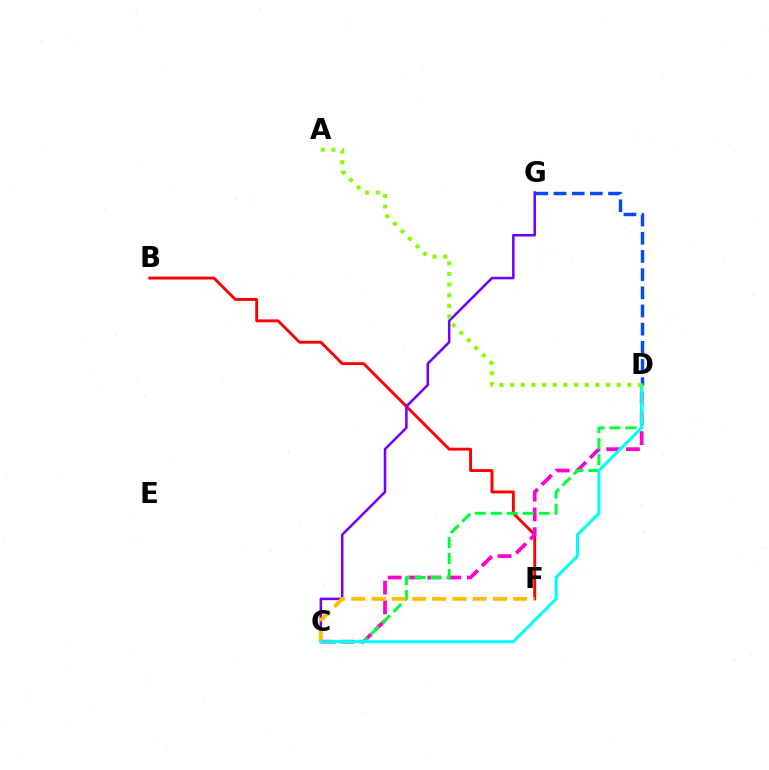{('B', 'F'): [{'color': '#ff0000', 'line_style': 'solid', 'thickness': 2.08}], ('C', 'D'): [{'color': '#ff00cf', 'line_style': 'dashed', 'thickness': 2.69}, {'color': '#00ff39', 'line_style': 'dashed', 'thickness': 2.17}, {'color': '#00fff6', 'line_style': 'solid', 'thickness': 2.17}], ('C', 'G'): [{'color': '#7200ff', 'line_style': 'solid', 'thickness': 1.83}], ('D', 'G'): [{'color': '#004bff', 'line_style': 'dashed', 'thickness': 2.47}], ('C', 'F'): [{'color': '#ffbd00', 'line_style': 'dashed', 'thickness': 2.75}], ('A', 'D'): [{'color': '#84ff00', 'line_style': 'dotted', 'thickness': 2.89}]}